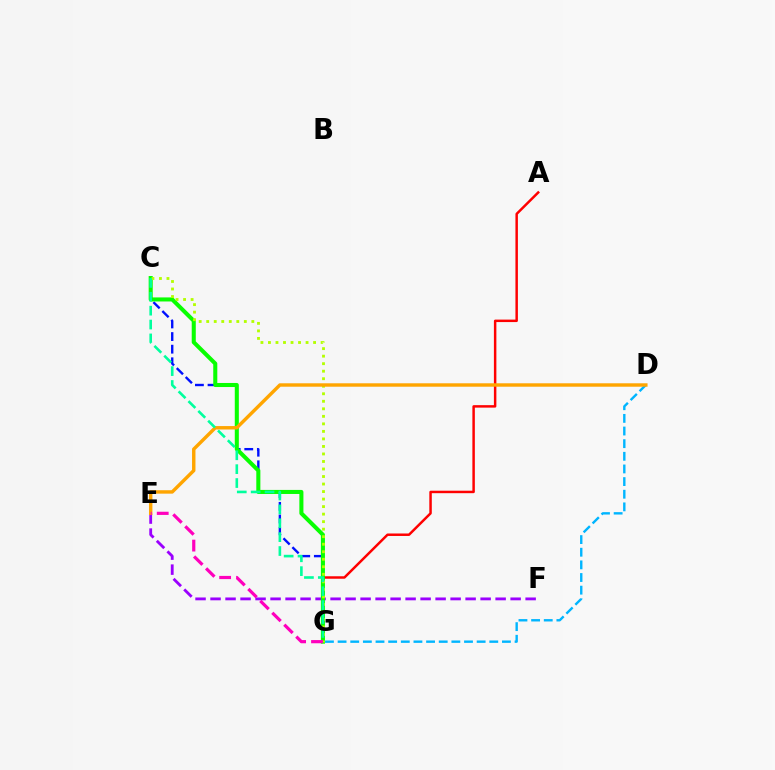{('A', 'G'): [{'color': '#ff0000', 'line_style': 'solid', 'thickness': 1.78}], ('C', 'G'): [{'color': '#0010ff', 'line_style': 'dashed', 'thickness': 1.71}, {'color': '#08ff00', 'line_style': 'solid', 'thickness': 2.92}, {'color': '#b3ff00', 'line_style': 'dotted', 'thickness': 2.04}, {'color': '#00ff9d', 'line_style': 'dashed', 'thickness': 1.89}], ('E', 'F'): [{'color': '#9b00ff', 'line_style': 'dashed', 'thickness': 2.04}], ('D', 'G'): [{'color': '#00b5ff', 'line_style': 'dashed', 'thickness': 1.72}], ('D', 'E'): [{'color': '#ffa500', 'line_style': 'solid', 'thickness': 2.47}], ('E', 'G'): [{'color': '#ff00bd', 'line_style': 'dashed', 'thickness': 2.3}]}